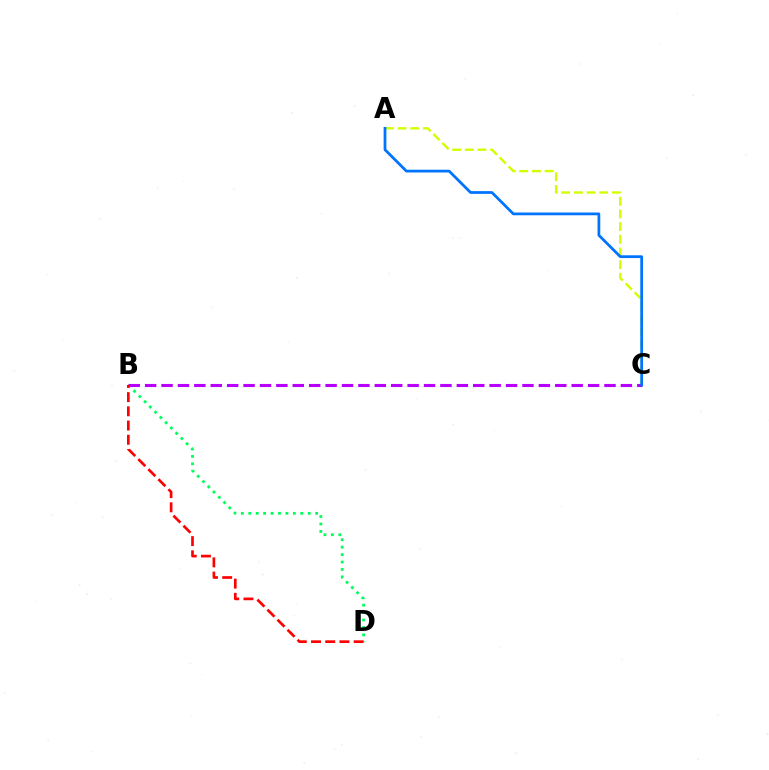{('B', 'D'): [{'color': '#00ff5c', 'line_style': 'dotted', 'thickness': 2.02}, {'color': '#ff0000', 'line_style': 'dashed', 'thickness': 1.93}], ('A', 'C'): [{'color': '#d1ff00', 'line_style': 'dashed', 'thickness': 1.72}, {'color': '#0074ff', 'line_style': 'solid', 'thickness': 1.99}], ('B', 'C'): [{'color': '#b900ff', 'line_style': 'dashed', 'thickness': 2.23}]}